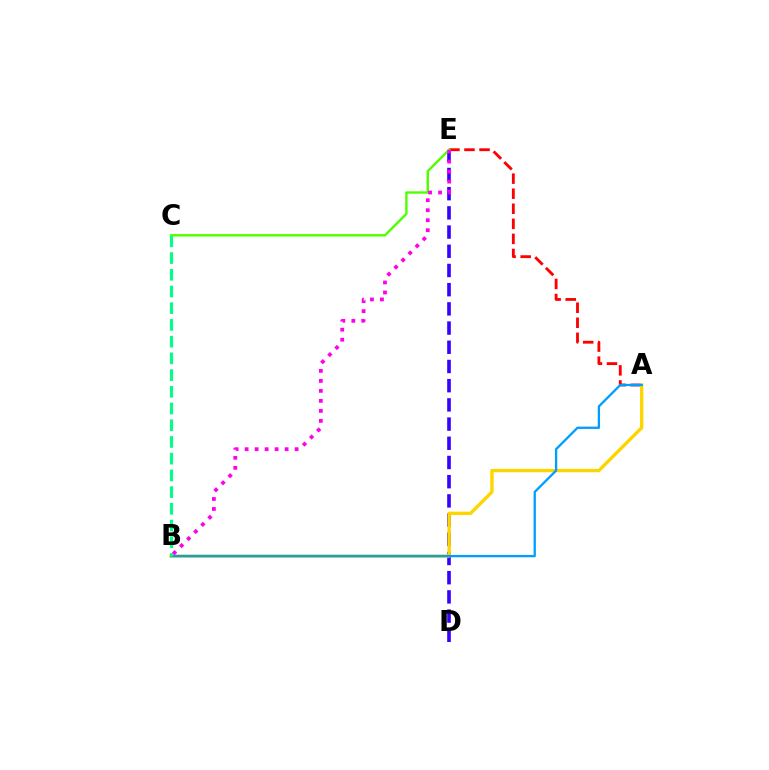{('D', 'E'): [{'color': '#3700ff', 'line_style': 'dashed', 'thickness': 2.61}], ('A', 'E'): [{'color': '#ff0000', 'line_style': 'dashed', 'thickness': 2.05}], ('A', 'B'): [{'color': '#ffd500', 'line_style': 'solid', 'thickness': 2.43}, {'color': '#009eff', 'line_style': 'solid', 'thickness': 1.66}], ('B', 'C'): [{'color': '#00ff86', 'line_style': 'dashed', 'thickness': 2.27}], ('C', 'E'): [{'color': '#4fff00', 'line_style': 'solid', 'thickness': 1.72}], ('B', 'E'): [{'color': '#ff00ed', 'line_style': 'dotted', 'thickness': 2.72}]}